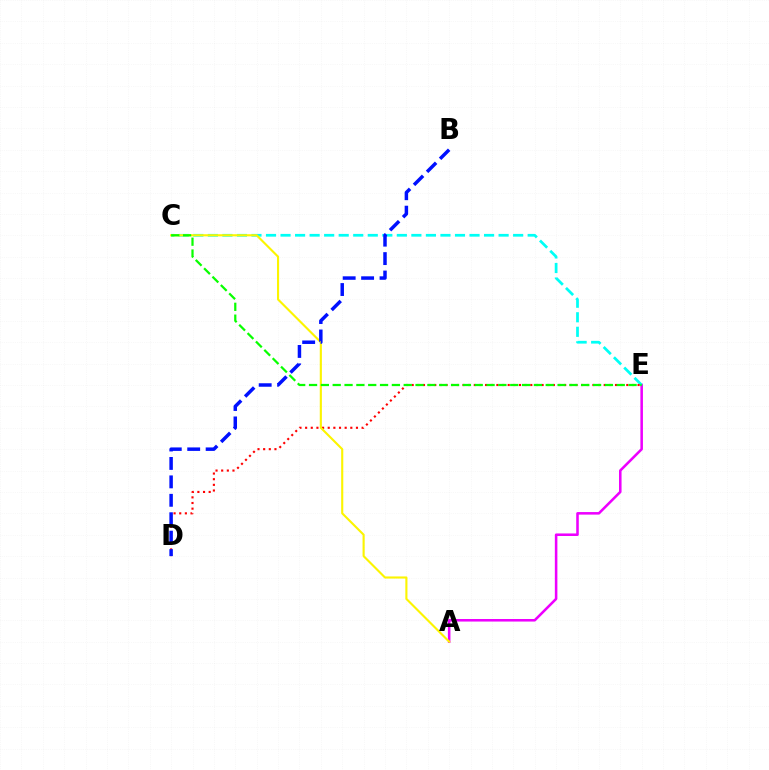{('A', 'E'): [{'color': '#ee00ff', 'line_style': 'solid', 'thickness': 1.84}], ('C', 'E'): [{'color': '#00fff6', 'line_style': 'dashed', 'thickness': 1.97}, {'color': '#08ff00', 'line_style': 'dashed', 'thickness': 1.61}], ('D', 'E'): [{'color': '#ff0000', 'line_style': 'dotted', 'thickness': 1.53}], ('A', 'C'): [{'color': '#fcf500', 'line_style': 'solid', 'thickness': 1.52}], ('B', 'D'): [{'color': '#0010ff', 'line_style': 'dashed', 'thickness': 2.5}]}